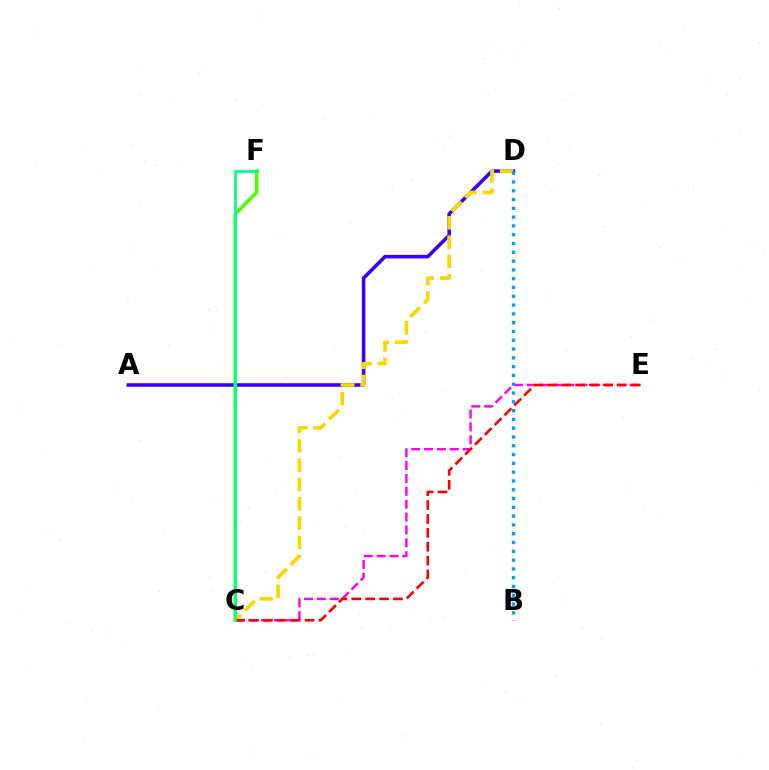{('A', 'D'): [{'color': '#3700ff', 'line_style': 'solid', 'thickness': 2.57}], ('C', 'F'): [{'color': '#4fff00', 'line_style': 'solid', 'thickness': 2.59}, {'color': '#00ff86', 'line_style': 'solid', 'thickness': 1.95}], ('C', 'E'): [{'color': '#ff00ed', 'line_style': 'dashed', 'thickness': 1.75}, {'color': '#ff0000', 'line_style': 'dashed', 'thickness': 1.89}], ('C', 'D'): [{'color': '#ffd500', 'line_style': 'dashed', 'thickness': 2.62}], ('B', 'D'): [{'color': '#009eff', 'line_style': 'dotted', 'thickness': 2.39}]}